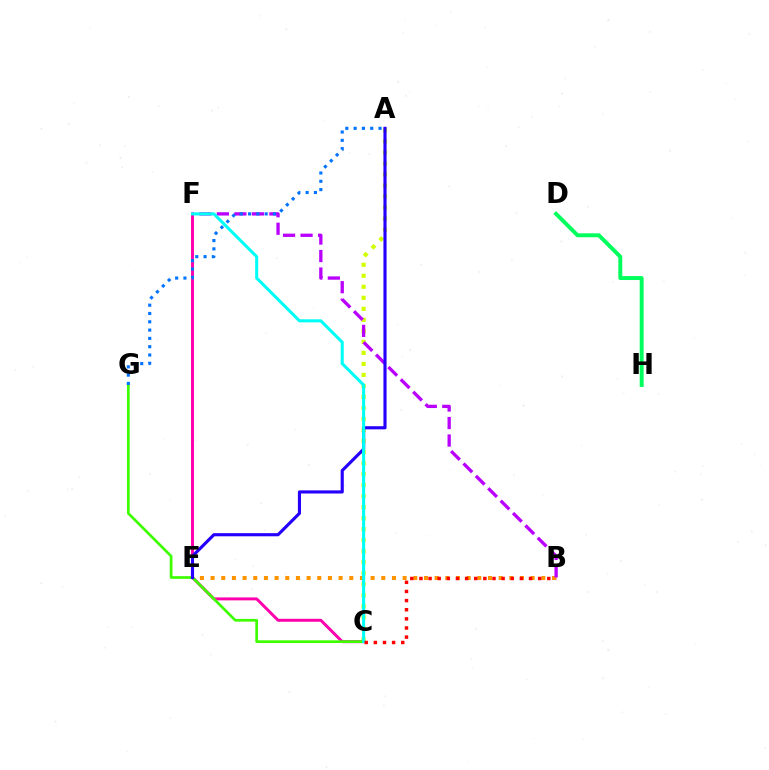{('C', 'F'): [{'color': '#ff00ac', 'line_style': 'solid', 'thickness': 2.13}, {'color': '#00fff6', 'line_style': 'solid', 'thickness': 2.2}], ('A', 'C'): [{'color': '#d1ff00', 'line_style': 'dotted', 'thickness': 2.99}], ('D', 'H'): [{'color': '#00ff5c', 'line_style': 'solid', 'thickness': 2.83}], ('B', 'E'): [{'color': '#ff9400', 'line_style': 'dotted', 'thickness': 2.9}], ('C', 'G'): [{'color': '#3dff00', 'line_style': 'solid', 'thickness': 1.95}], ('B', 'F'): [{'color': '#b900ff', 'line_style': 'dashed', 'thickness': 2.38}], ('A', 'E'): [{'color': '#2500ff', 'line_style': 'solid', 'thickness': 2.26}], ('A', 'G'): [{'color': '#0074ff', 'line_style': 'dotted', 'thickness': 2.26}], ('B', 'C'): [{'color': '#ff0000', 'line_style': 'dotted', 'thickness': 2.48}]}